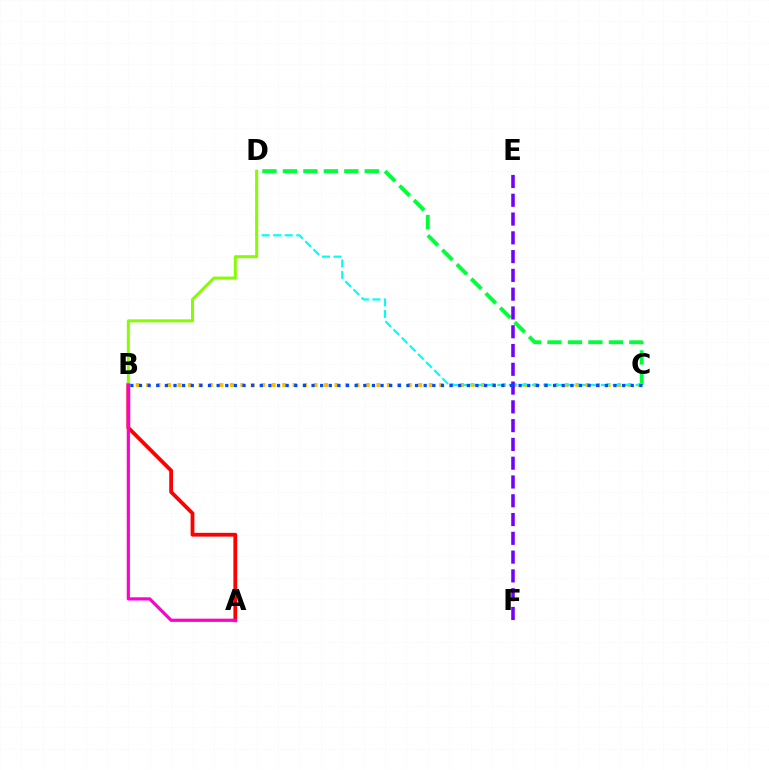{('C', 'D'): [{'color': '#00ff39', 'line_style': 'dashed', 'thickness': 2.78}, {'color': '#00fff6', 'line_style': 'dashed', 'thickness': 1.57}], ('B', 'C'): [{'color': '#ffbd00', 'line_style': 'dotted', 'thickness': 2.84}, {'color': '#004bff', 'line_style': 'dotted', 'thickness': 2.34}], ('E', 'F'): [{'color': '#7200ff', 'line_style': 'dashed', 'thickness': 2.55}], ('A', 'B'): [{'color': '#ff0000', 'line_style': 'solid', 'thickness': 2.73}, {'color': '#ff00cf', 'line_style': 'solid', 'thickness': 2.31}], ('B', 'D'): [{'color': '#84ff00', 'line_style': 'solid', 'thickness': 2.16}]}